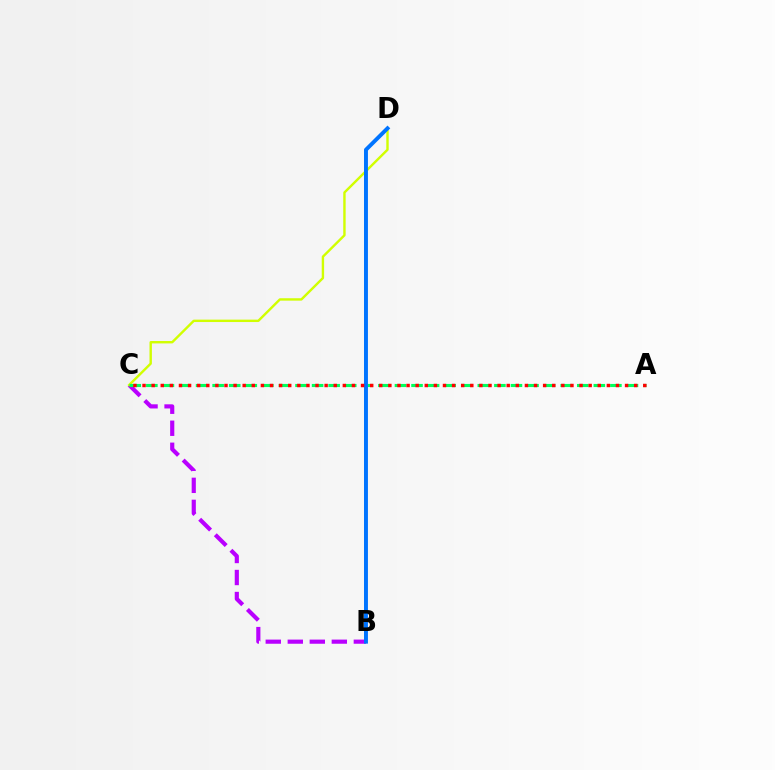{('B', 'C'): [{'color': '#b900ff', 'line_style': 'dashed', 'thickness': 2.99}], ('C', 'D'): [{'color': '#d1ff00', 'line_style': 'solid', 'thickness': 1.73}], ('A', 'C'): [{'color': '#00ff5c', 'line_style': 'dashed', 'thickness': 2.25}, {'color': '#ff0000', 'line_style': 'dotted', 'thickness': 2.47}], ('B', 'D'): [{'color': '#0074ff', 'line_style': 'solid', 'thickness': 2.83}]}